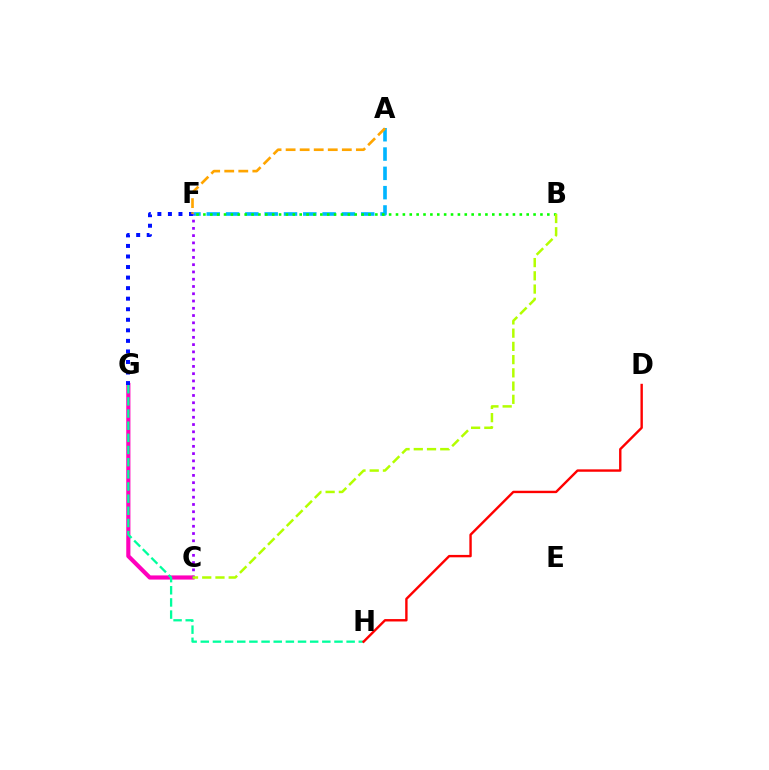{('C', 'G'): [{'color': '#ff00bd', 'line_style': 'solid', 'thickness': 2.99}], ('A', 'F'): [{'color': '#00b5ff', 'line_style': 'dashed', 'thickness': 2.62}, {'color': '#ffa500', 'line_style': 'dashed', 'thickness': 1.91}], ('F', 'G'): [{'color': '#0010ff', 'line_style': 'dotted', 'thickness': 2.87}], ('G', 'H'): [{'color': '#00ff9d', 'line_style': 'dashed', 'thickness': 1.65}], ('D', 'H'): [{'color': '#ff0000', 'line_style': 'solid', 'thickness': 1.73}], ('C', 'F'): [{'color': '#9b00ff', 'line_style': 'dotted', 'thickness': 1.97}], ('B', 'F'): [{'color': '#08ff00', 'line_style': 'dotted', 'thickness': 1.87}], ('B', 'C'): [{'color': '#b3ff00', 'line_style': 'dashed', 'thickness': 1.8}]}